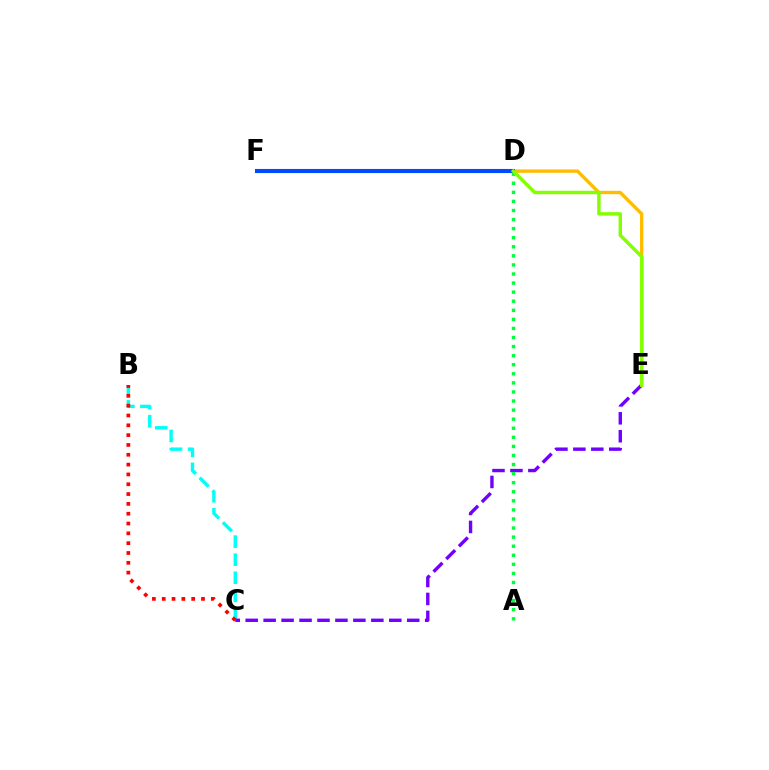{('D', 'F'): [{'color': '#ff00cf', 'line_style': 'solid', 'thickness': 2.12}, {'color': '#004bff', 'line_style': 'solid', 'thickness': 2.95}], ('B', 'C'): [{'color': '#00fff6', 'line_style': 'dashed', 'thickness': 2.46}, {'color': '#ff0000', 'line_style': 'dotted', 'thickness': 2.67}], ('C', 'E'): [{'color': '#7200ff', 'line_style': 'dashed', 'thickness': 2.44}], ('D', 'E'): [{'color': '#ffbd00', 'line_style': 'solid', 'thickness': 2.42}, {'color': '#84ff00', 'line_style': 'solid', 'thickness': 2.48}], ('A', 'D'): [{'color': '#00ff39', 'line_style': 'dotted', 'thickness': 2.47}]}